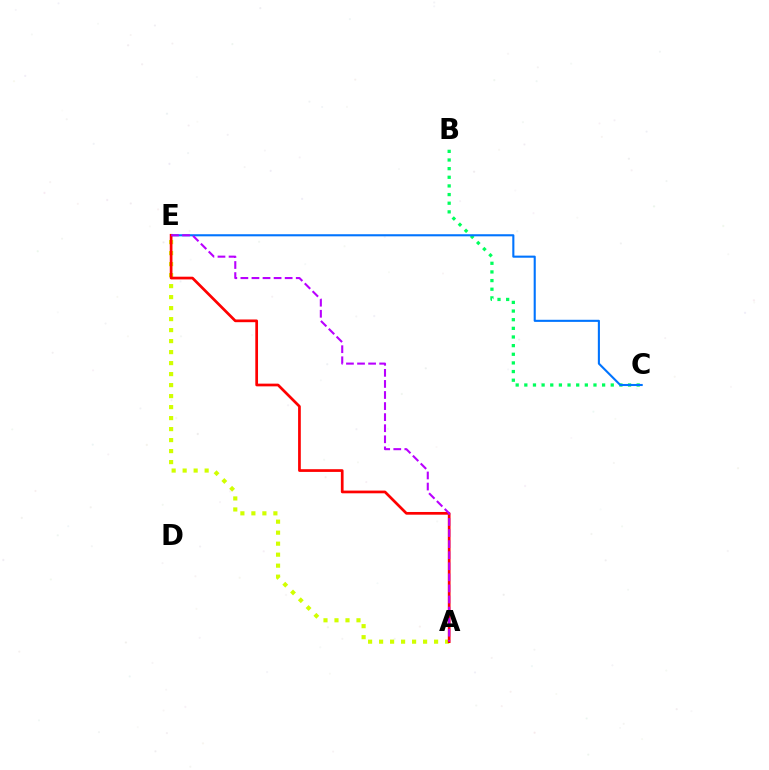{('A', 'E'): [{'color': '#d1ff00', 'line_style': 'dotted', 'thickness': 2.99}, {'color': '#ff0000', 'line_style': 'solid', 'thickness': 1.95}, {'color': '#b900ff', 'line_style': 'dashed', 'thickness': 1.5}], ('B', 'C'): [{'color': '#00ff5c', 'line_style': 'dotted', 'thickness': 2.35}], ('C', 'E'): [{'color': '#0074ff', 'line_style': 'solid', 'thickness': 1.51}]}